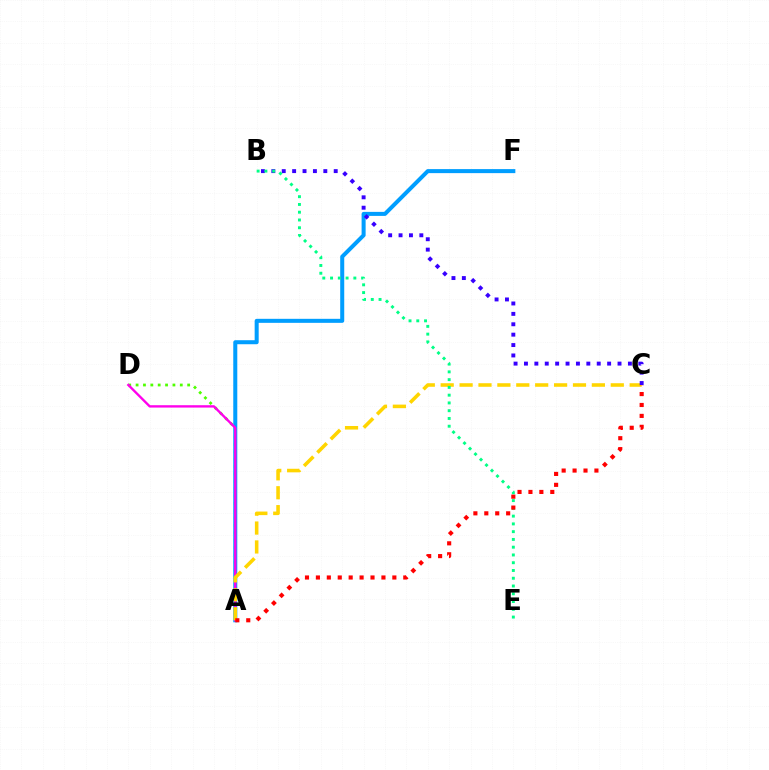{('A', 'D'): [{'color': '#4fff00', 'line_style': 'dotted', 'thickness': 2.0}, {'color': '#ff00ed', 'line_style': 'solid', 'thickness': 1.7}], ('A', 'F'): [{'color': '#009eff', 'line_style': 'solid', 'thickness': 2.9}], ('A', 'C'): [{'color': '#ffd500', 'line_style': 'dashed', 'thickness': 2.57}, {'color': '#ff0000', 'line_style': 'dotted', 'thickness': 2.97}], ('B', 'C'): [{'color': '#3700ff', 'line_style': 'dotted', 'thickness': 2.82}], ('B', 'E'): [{'color': '#00ff86', 'line_style': 'dotted', 'thickness': 2.11}]}